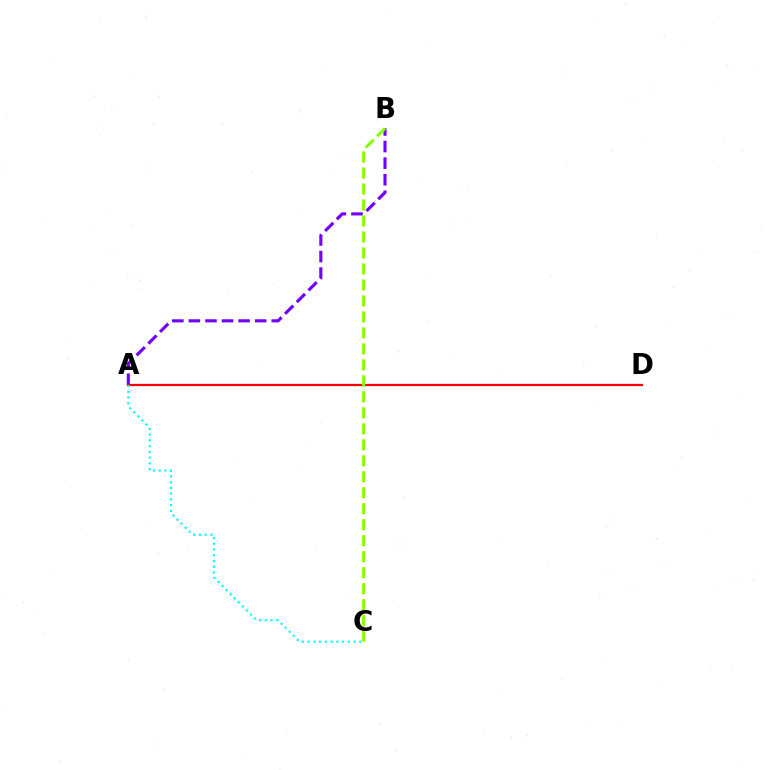{('A', 'B'): [{'color': '#7200ff', 'line_style': 'dashed', 'thickness': 2.25}], ('A', 'D'): [{'color': '#ff0000', 'line_style': 'solid', 'thickness': 1.62}], ('A', 'C'): [{'color': '#00fff6', 'line_style': 'dotted', 'thickness': 1.56}], ('B', 'C'): [{'color': '#84ff00', 'line_style': 'dashed', 'thickness': 2.17}]}